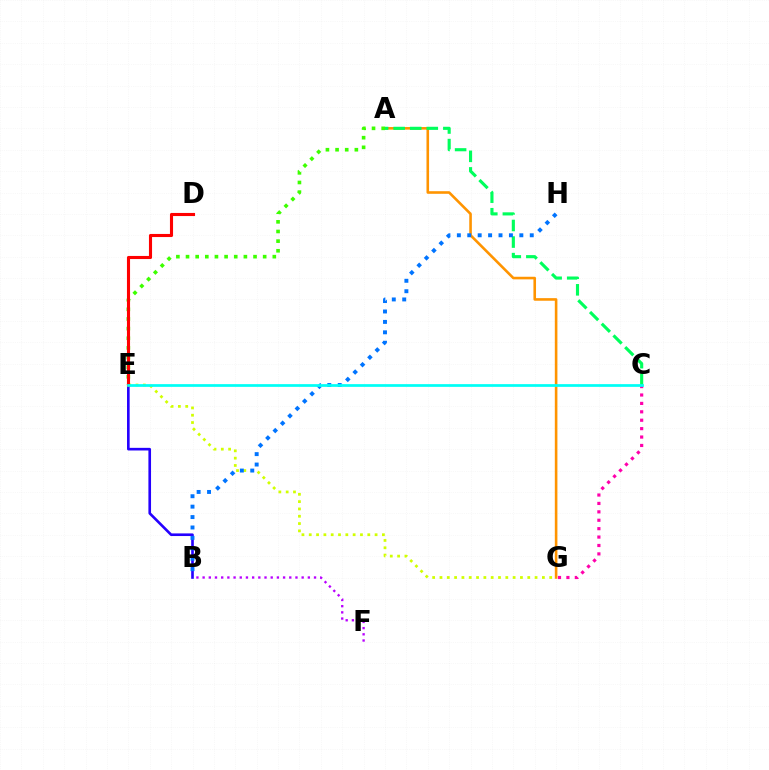{('B', 'E'): [{'color': '#2500ff', 'line_style': 'solid', 'thickness': 1.9}], ('C', 'G'): [{'color': '#ff00ac', 'line_style': 'dotted', 'thickness': 2.29}], ('A', 'G'): [{'color': '#ff9400', 'line_style': 'solid', 'thickness': 1.87}], ('E', 'G'): [{'color': '#d1ff00', 'line_style': 'dotted', 'thickness': 1.99}], ('A', 'C'): [{'color': '#00ff5c', 'line_style': 'dashed', 'thickness': 2.25}], ('A', 'E'): [{'color': '#3dff00', 'line_style': 'dotted', 'thickness': 2.62}], ('B', 'F'): [{'color': '#b900ff', 'line_style': 'dotted', 'thickness': 1.68}], ('D', 'E'): [{'color': '#ff0000', 'line_style': 'solid', 'thickness': 2.23}], ('B', 'H'): [{'color': '#0074ff', 'line_style': 'dotted', 'thickness': 2.83}], ('C', 'E'): [{'color': '#00fff6', 'line_style': 'solid', 'thickness': 1.96}]}